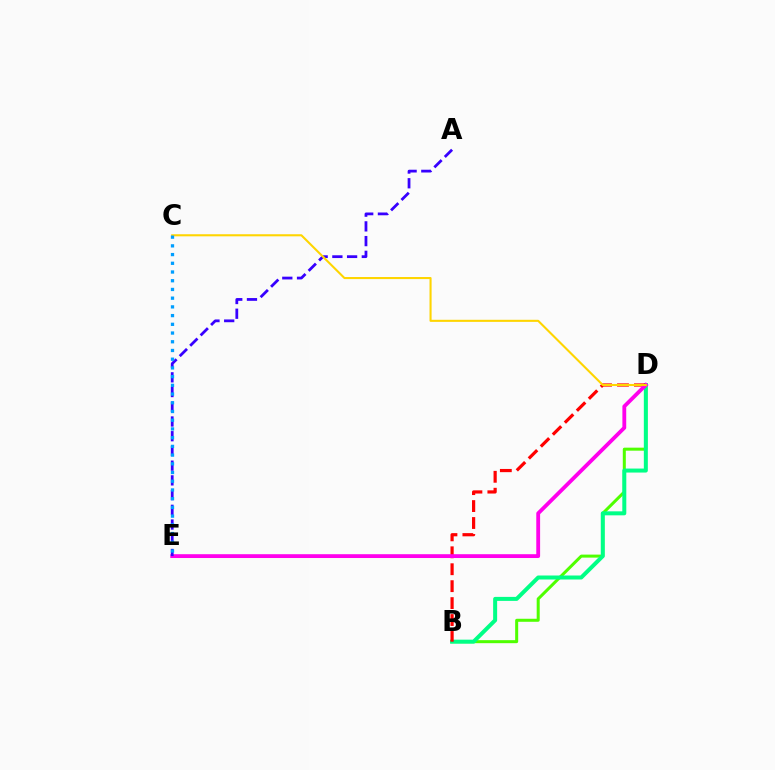{('B', 'D'): [{'color': '#4fff00', 'line_style': 'solid', 'thickness': 2.17}, {'color': '#00ff86', 'line_style': 'solid', 'thickness': 2.88}, {'color': '#ff0000', 'line_style': 'dashed', 'thickness': 2.3}], ('D', 'E'): [{'color': '#ff00ed', 'line_style': 'solid', 'thickness': 2.75}], ('A', 'E'): [{'color': '#3700ff', 'line_style': 'dashed', 'thickness': 2.0}], ('C', 'D'): [{'color': '#ffd500', 'line_style': 'solid', 'thickness': 1.5}], ('C', 'E'): [{'color': '#009eff', 'line_style': 'dotted', 'thickness': 2.37}]}